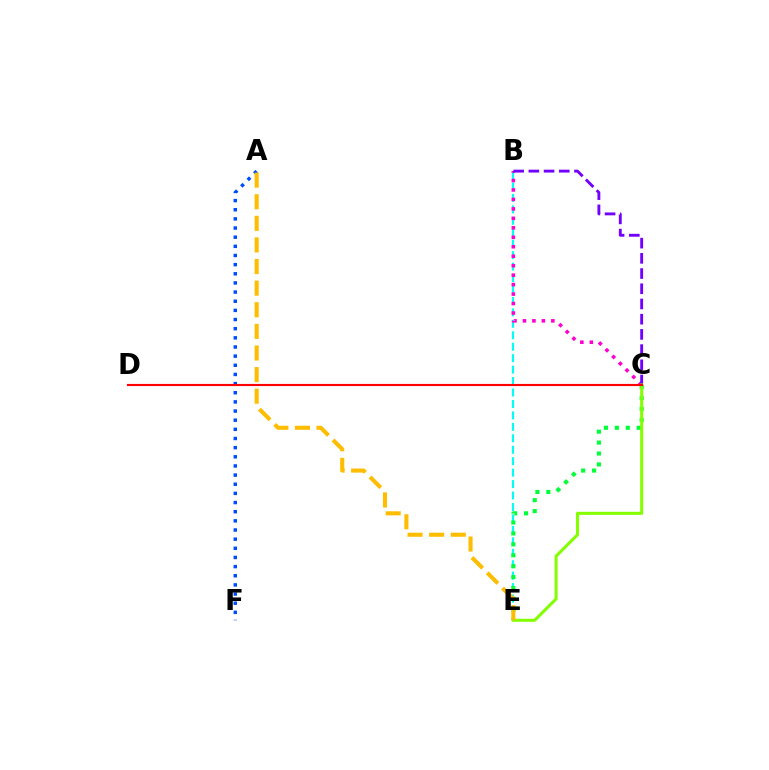{('B', 'E'): [{'color': '#00fff6', 'line_style': 'dashed', 'thickness': 1.56}], ('B', 'C'): [{'color': '#ff00cf', 'line_style': 'dotted', 'thickness': 2.57}, {'color': '#7200ff', 'line_style': 'dashed', 'thickness': 2.07}], ('A', 'F'): [{'color': '#004bff', 'line_style': 'dotted', 'thickness': 2.49}], ('C', 'E'): [{'color': '#00ff39', 'line_style': 'dotted', 'thickness': 2.97}, {'color': '#84ff00', 'line_style': 'solid', 'thickness': 2.19}], ('C', 'D'): [{'color': '#ff0000', 'line_style': 'solid', 'thickness': 1.54}], ('A', 'E'): [{'color': '#ffbd00', 'line_style': 'dashed', 'thickness': 2.94}]}